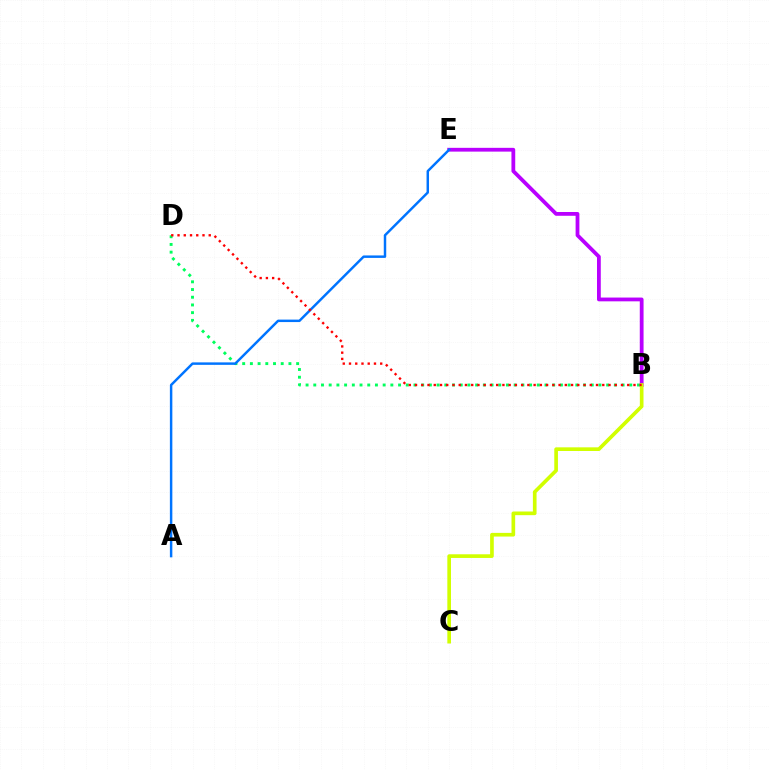{('B', 'D'): [{'color': '#00ff5c', 'line_style': 'dotted', 'thickness': 2.09}, {'color': '#ff0000', 'line_style': 'dotted', 'thickness': 1.7}], ('B', 'E'): [{'color': '#b900ff', 'line_style': 'solid', 'thickness': 2.72}], ('A', 'E'): [{'color': '#0074ff', 'line_style': 'solid', 'thickness': 1.77}], ('B', 'C'): [{'color': '#d1ff00', 'line_style': 'solid', 'thickness': 2.64}]}